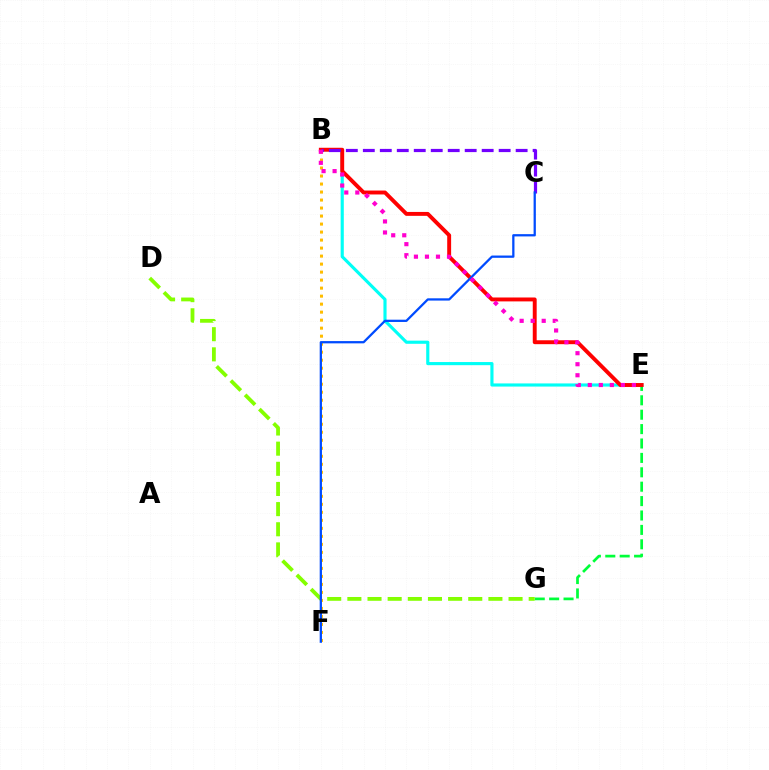{('E', 'G'): [{'color': '#00ff39', 'line_style': 'dashed', 'thickness': 1.96}], ('B', 'F'): [{'color': '#ffbd00', 'line_style': 'dotted', 'thickness': 2.18}], ('B', 'E'): [{'color': '#00fff6', 'line_style': 'solid', 'thickness': 2.26}, {'color': '#ff0000', 'line_style': 'solid', 'thickness': 2.82}, {'color': '#ff00cf', 'line_style': 'dotted', 'thickness': 3.0}], ('D', 'G'): [{'color': '#84ff00', 'line_style': 'dashed', 'thickness': 2.74}], ('B', 'C'): [{'color': '#7200ff', 'line_style': 'dashed', 'thickness': 2.31}], ('C', 'F'): [{'color': '#004bff', 'line_style': 'solid', 'thickness': 1.63}]}